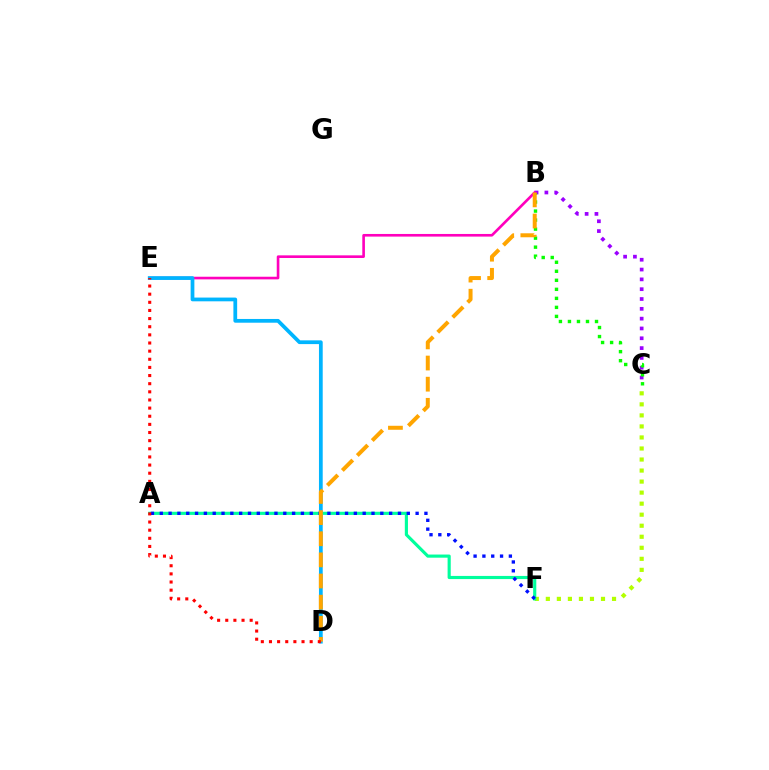{('C', 'F'): [{'color': '#b3ff00', 'line_style': 'dotted', 'thickness': 3.0}], ('B', 'C'): [{'color': '#9b00ff', 'line_style': 'dotted', 'thickness': 2.67}, {'color': '#08ff00', 'line_style': 'dotted', 'thickness': 2.45}], ('A', 'F'): [{'color': '#00ff9d', 'line_style': 'solid', 'thickness': 2.26}, {'color': '#0010ff', 'line_style': 'dotted', 'thickness': 2.4}], ('B', 'E'): [{'color': '#ff00bd', 'line_style': 'solid', 'thickness': 1.89}], ('D', 'E'): [{'color': '#00b5ff', 'line_style': 'solid', 'thickness': 2.7}, {'color': '#ff0000', 'line_style': 'dotted', 'thickness': 2.21}], ('B', 'D'): [{'color': '#ffa500', 'line_style': 'dashed', 'thickness': 2.87}]}